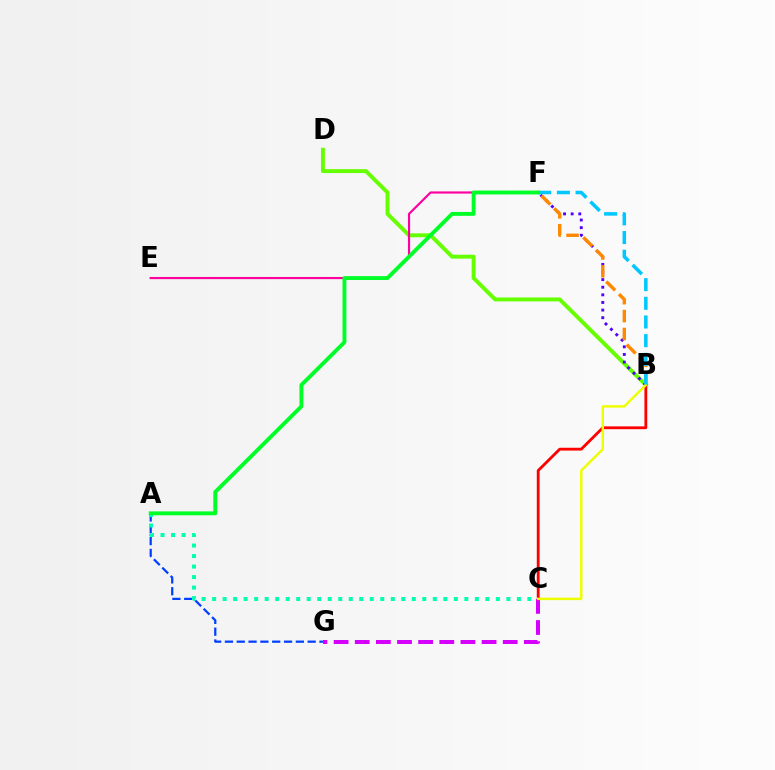{('B', 'D'): [{'color': '#66ff00', 'line_style': 'solid', 'thickness': 2.82}], ('A', 'G'): [{'color': '#003fff', 'line_style': 'dashed', 'thickness': 1.61}], ('E', 'F'): [{'color': '#ff00a0', 'line_style': 'solid', 'thickness': 1.56}], ('B', 'F'): [{'color': '#4f00ff', 'line_style': 'dotted', 'thickness': 2.07}, {'color': '#ff8800', 'line_style': 'dashed', 'thickness': 2.43}, {'color': '#00c7ff', 'line_style': 'dashed', 'thickness': 2.54}], ('C', 'G'): [{'color': '#d600ff', 'line_style': 'dashed', 'thickness': 2.87}], ('A', 'C'): [{'color': '#00ffaf', 'line_style': 'dotted', 'thickness': 2.86}], ('B', 'C'): [{'color': '#ff0000', 'line_style': 'solid', 'thickness': 2.03}, {'color': '#eeff00', 'line_style': 'solid', 'thickness': 1.76}], ('A', 'F'): [{'color': '#00ff27', 'line_style': 'solid', 'thickness': 2.79}]}